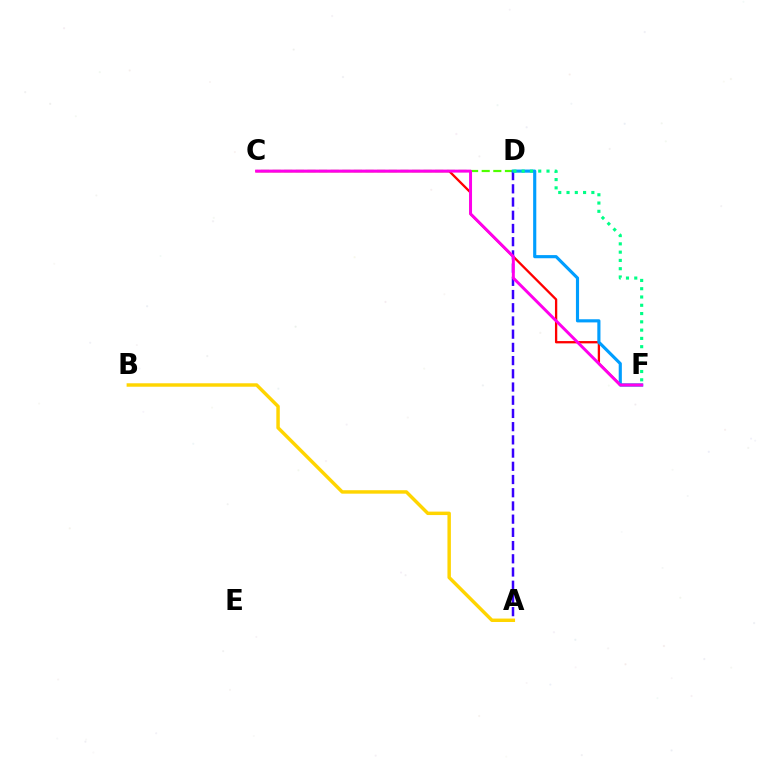{('A', 'B'): [{'color': '#ffd500', 'line_style': 'solid', 'thickness': 2.48}], ('C', 'F'): [{'color': '#ff0000', 'line_style': 'solid', 'thickness': 1.66}, {'color': '#ff00ed', 'line_style': 'solid', 'thickness': 2.13}], ('C', 'D'): [{'color': '#4fff00', 'line_style': 'dashed', 'thickness': 1.58}], ('A', 'D'): [{'color': '#3700ff', 'line_style': 'dashed', 'thickness': 1.79}], ('D', 'F'): [{'color': '#009eff', 'line_style': 'solid', 'thickness': 2.26}, {'color': '#00ff86', 'line_style': 'dotted', 'thickness': 2.25}]}